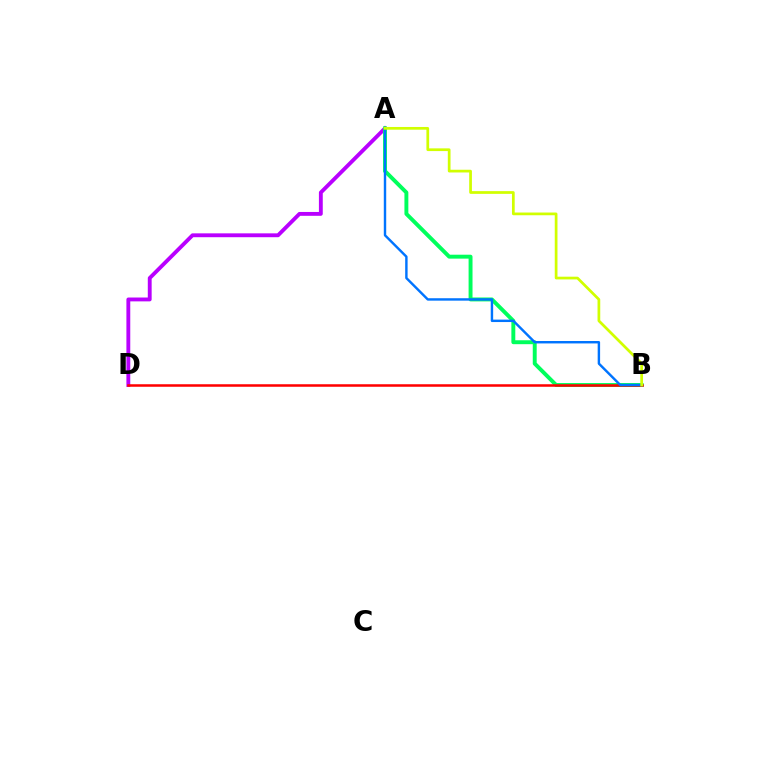{('A', 'D'): [{'color': '#b900ff', 'line_style': 'solid', 'thickness': 2.78}], ('A', 'B'): [{'color': '#00ff5c', 'line_style': 'solid', 'thickness': 2.82}, {'color': '#0074ff', 'line_style': 'solid', 'thickness': 1.75}, {'color': '#d1ff00', 'line_style': 'solid', 'thickness': 1.96}], ('B', 'D'): [{'color': '#ff0000', 'line_style': 'solid', 'thickness': 1.82}]}